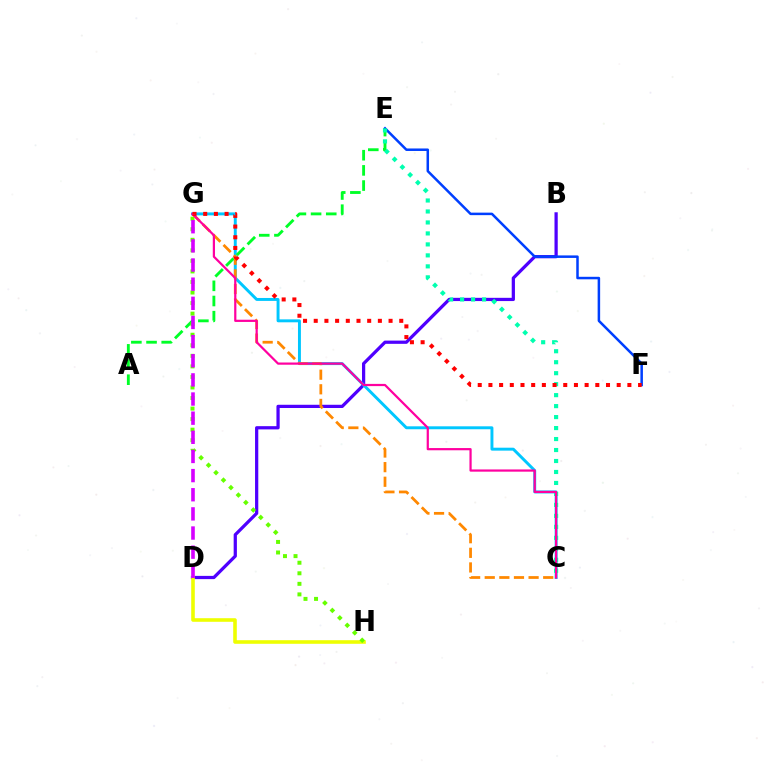{('B', 'D'): [{'color': '#4f00ff', 'line_style': 'solid', 'thickness': 2.33}], ('C', 'G'): [{'color': '#00c7ff', 'line_style': 'solid', 'thickness': 2.12}, {'color': '#ff8800', 'line_style': 'dashed', 'thickness': 1.99}, {'color': '#ff00a0', 'line_style': 'solid', 'thickness': 1.6}], ('A', 'E'): [{'color': '#00ff27', 'line_style': 'dashed', 'thickness': 2.06}], ('E', 'F'): [{'color': '#003fff', 'line_style': 'solid', 'thickness': 1.81}], ('D', 'H'): [{'color': '#eeff00', 'line_style': 'solid', 'thickness': 2.59}], ('G', 'H'): [{'color': '#66ff00', 'line_style': 'dotted', 'thickness': 2.87}], ('C', 'E'): [{'color': '#00ffaf', 'line_style': 'dotted', 'thickness': 2.98}], ('F', 'G'): [{'color': '#ff0000', 'line_style': 'dotted', 'thickness': 2.9}], ('D', 'G'): [{'color': '#d600ff', 'line_style': 'dashed', 'thickness': 2.6}]}